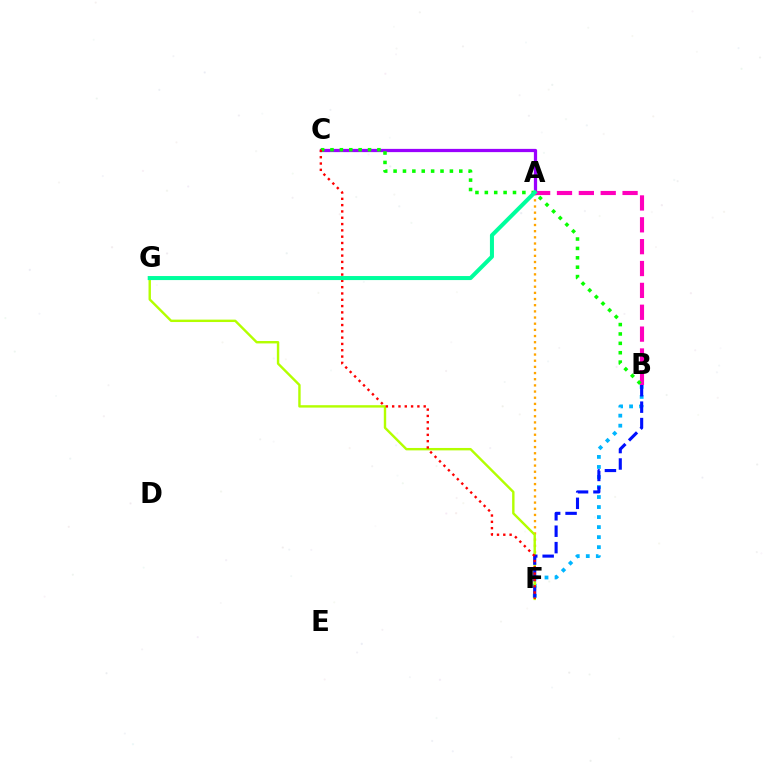{('A', 'F'): [{'color': '#ffa500', 'line_style': 'dotted', 'thickness': 1.68}], ('A', 'C'): [{'color': '#9b00ff', 'line_style': 'solid', 'thickness': 2.33}], ('B', 'F'): [{'color': '#00b5ff', 'line_style': 'dotted', 'thickness': 2.72}, {'color': '#0010ff', 'line_style': 'dashed', 'thickness': 2.23}], ('F', 'G'): [{'color': '#b3ff00', 'line_style': 'solid', 'thickness': 1.73}], ('A', 'B'): [{'color': '#ff00bd', 'line_style': 'dashed', 'thickness': 2.97}], ('B', 'C'): [{'color': '#08ff00', 'line_style': 'dotted', 'thickness': 2.55}], ('C', 'F'): [{'color': '#ff0000', 'line_style': 'dotted', 'thickness': 1.71}], ('A', 'G'): [{'color': '#00ff9d', 'line_style': 'solid', 'thickness': 2.91}]}